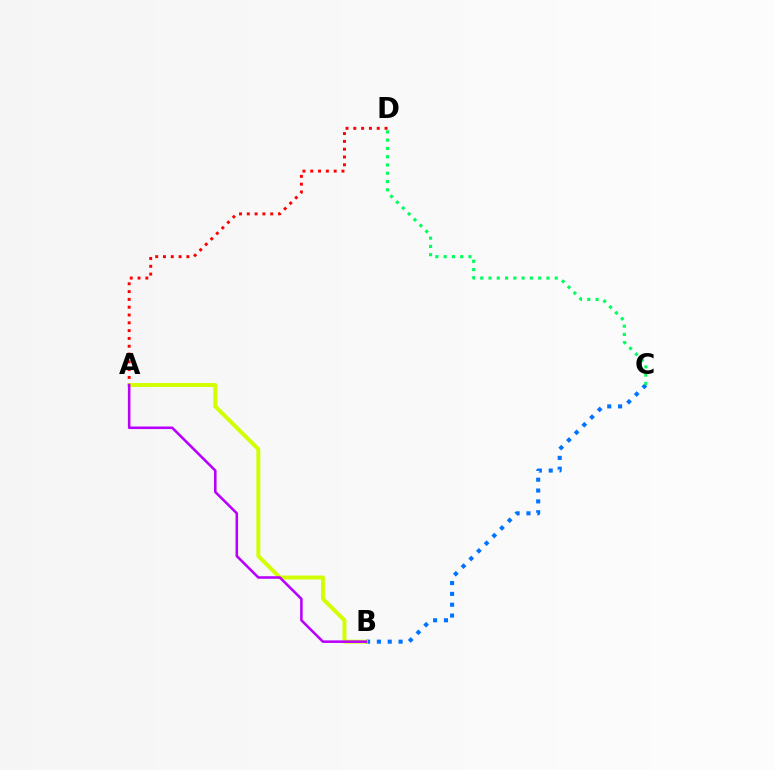{('B', 'C'): [{'color': '#0074ff', 'line_style': 'dotted', 'thickness': 2.94}], ('A', 'D'): [{'color': '#ff0000', 'line_style': 'dotted', 'thickness': 2.12}], ('A', 'B'): [{'color': '#d1ff00', 'line_style': 'solid', 'thickness': 2.84}, {'color': '#b900ff', 'line_style': 'solid', 'thickness': 1.84}], ('C', 'D'): [{'color': '#00ff5c', 'line_style': 'dotted', 'thickness': 2.25}]}